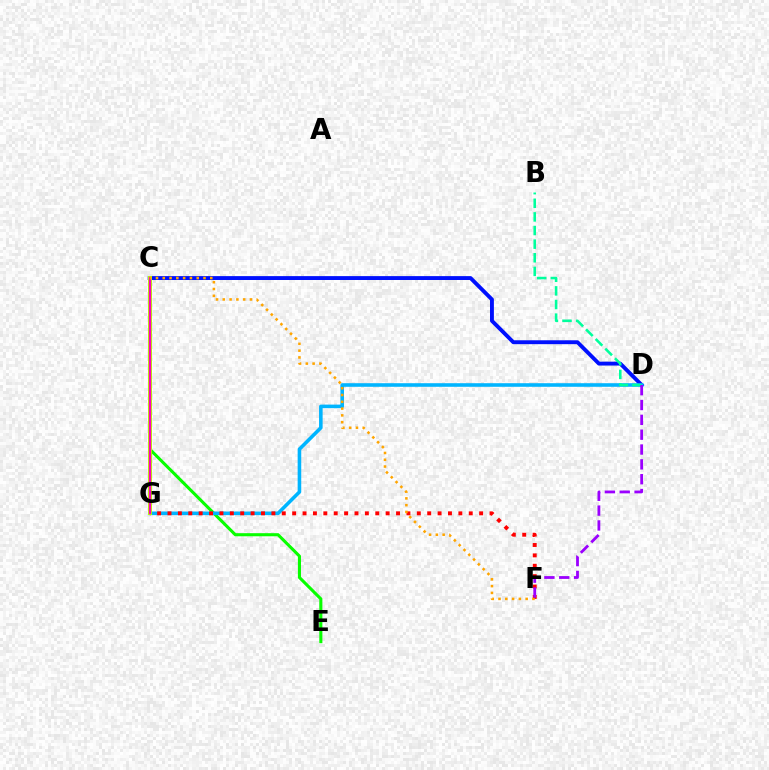{('C', 'E'): [{'color': '#08ff00', 'line_style': 'solid', 'thickness': 2.22}], ('C', 'D'): [{'color': '#0010ff', 'line_style': 'solid', 'thickness': 2.8}], ('D', 'G'): [{'color': '#00b5ff', 'line_style': 'solid', 'thickness': 2.58}], ('F', 'G'): [{'color': '#ff0000', 'line_style': 'dotted', 'thickness': 2.82}], ('C', 'G'): [{'color': '#b3ff00', 'line_style': 'solid', 'thickness': 2.87}, {'color': '#ff00bd', 'line_style': 'solid', 'thickness': 1.61}], ('B', 'D'): [{'color': '#00ff9d', 'line_style': 'dashed', 'thickness': 1.85}], ('C', 'F'): [{'color': '#ffa500', 'line_style': 'dotted', 'thickness': 1.84}], ('D', 'F'): [{'color': '#9b00ff', 'line_style': 'dashed', 'thickness': 2.02}]}